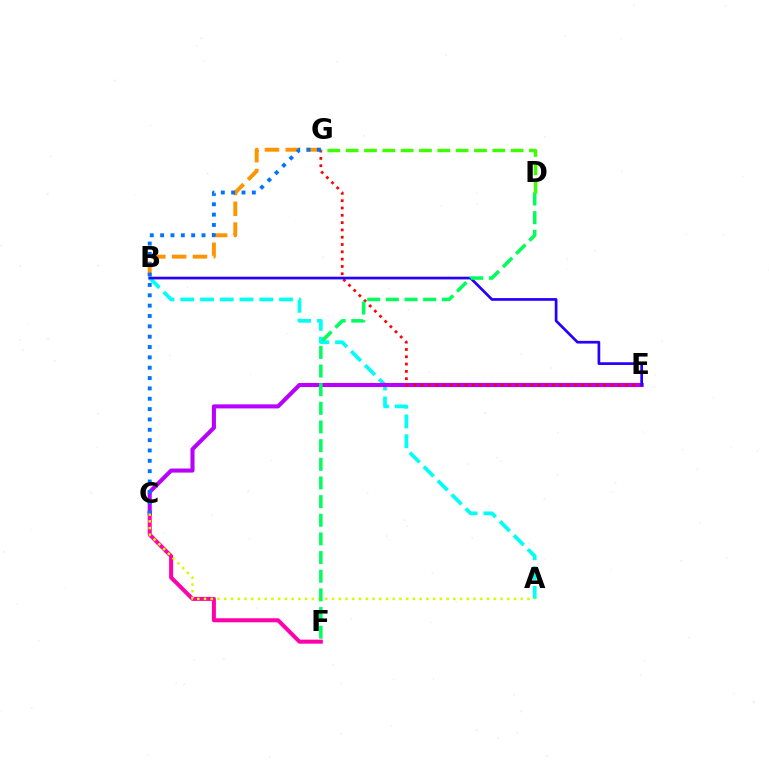{('C', 'F'): [{'color': '#ff00ac', 'line_style': 'solid', 'thickness': 2.89}], ('B', 'G'): [{'color': '#ff9400', 'line_style': 'dashed', 'thickness': 2.83}], ('A', 'B'): [{'color': '#00fff6', 'line_style': 'dashed', 'thickness': 2.68}], ('C', 'E'): [{'color': '#b900ff', 'line_style': 'solid', 'thickness': 2.93}], ('E', 'G'): [{'color': '#ff0000', 'line_style': 'dotted', 'thickness': 1.99}], ('B', 'E'): [{'color': '#2500ff', 'line_style': 'solid', 'thickness': 1.95}], ('A', 'C'): [{'color': '#d1ff00', 'line_style': 'dotted', 'thickness': 1.83}], ('D', 'F'): [{'color': '#00ff5c', 'line_style': 'dashed', 'thickness': 2.53}], ('C', 'G'): [{'color': '#0074ff', 'line_style': 'dotted', 'thickness': 2.81}], ('D', 'G'): [{'color': '#3dff00', 'line_style': 'dashed', 'thickness': 2.49}]}